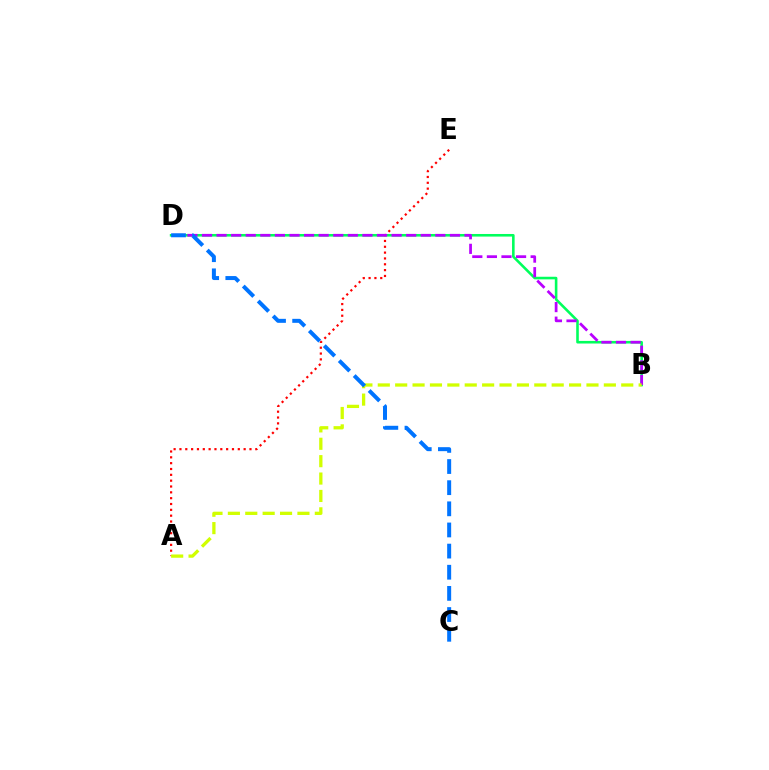{('B', 'D'): [{'color': '#00ff5c', 'line_style': 'solid', 'thickness': 1.87}, {'color': '#b900ff', 'line_style': 'dashed', 'thickness': 1.98}], ('A', 'E'): [{'color': '#ff0000', 'line_style': 'dotted', 'thickness': 1.59}], ('A', 'B'): [{'color': '#d1ff00', 'line_style': 'dashed', 'thickness': 2.36}], ('C', 'D'): [{'color': '#0074ff', 'line_style': 'dashed', 'thickness': 2.87}]}